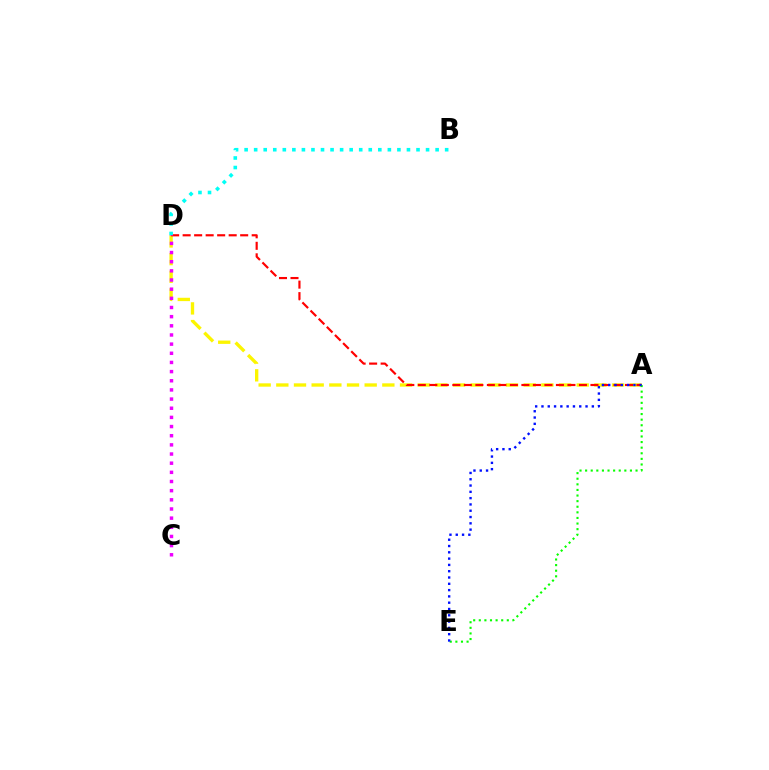{('A', 'D'): [{'color': '#fcf500', 'line_style': 'dashed', 'thickness': 2.4}, {'color': '#ff0000', 'line_style': 'dashed', 'thickness': 1.56}], ('B', 'D'): [{'color': '#00fff6', 'line_style': 'dotted', 'thickness': 2.59}], ('A', 'E'): [{'color': '#08ff00', 'line_style': 'dotted', 'thickness': 1.52}, {'color': '#0010ff', 'line_style': 'dotted', 'thickness': 1.71}], ('C', 'D'): [{'color': '#ee00ff', 'line_style': 'dotted', 'thickness': 2.49}]}